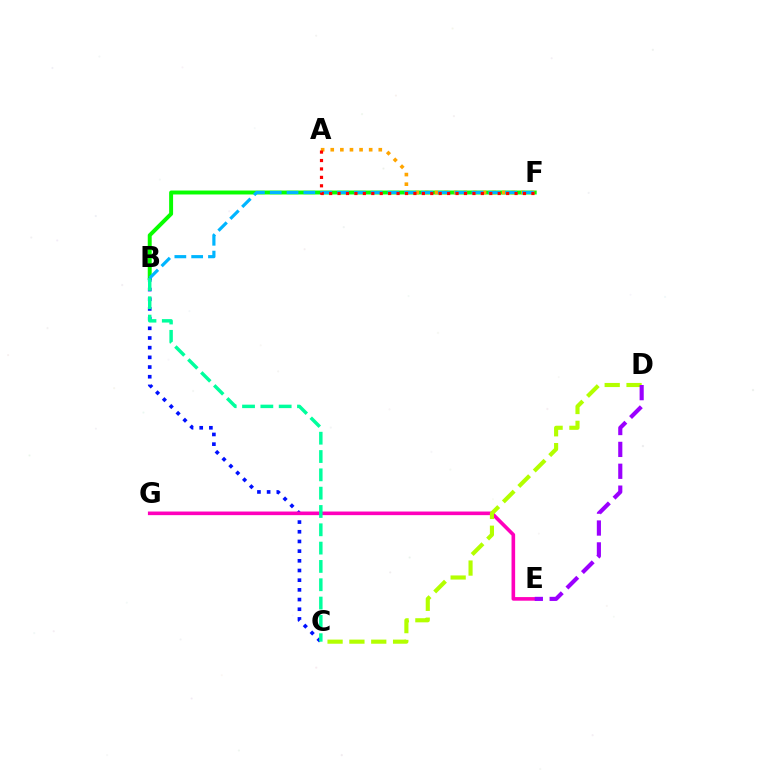{('B', 'F'): [{'color': '#08ff00', 'line_style': 'solid', 'thickness': 2.84}, {'color': '#00b5ff', 'line_style': 'dashed', 'thickness': 2.28}], ('B', 'C'): [{'color': '#0010ff', 'line_style': 'dotted', 'thickness': 2.63}, {'color': '#00ff9d', 'line_style': 'dashed', 'thickness': 2.49}], ('E', 'G'): [{'color': '#ff00bd', 'line_style': 'solid', 'thickness': 2.6}], ('A', 'F'): [{'color': '#ffa500', 'line_style': 'dotted', 'thickness': 2.61}, {'color': '#ff0000', 'line_style': 'dotted', 'thickness': 2.29}], ('C', 'D'): [{'color': '#b3ff00', 'line_style': 'dashed', 'thickness': 2.97}], ('D', 'E'): [{'color': '#9b00ff', 'line_style': 'dashed', 'thickness': 2.97}]}